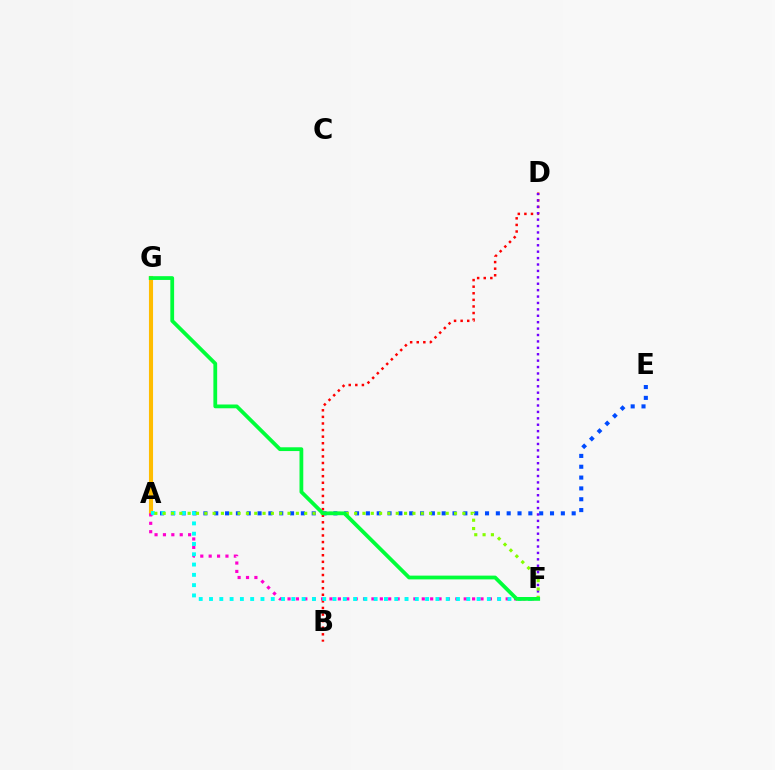{('A', 'E'): [{'color': '#004bff', 'line_style': 'dotted', 'thickness': 2.94}], ('A', 'G'): [{'color': '#ffbd00', 'line_style': 'solid', 'thickness': 2.95}], ('A', 'F'): [{'color': '#ff00cf', 'line_style': 'dotted', 'thickness': 2.28}, {'color': '#00fff6', 'line_style': 'dotted', 'thickness': 2.8}, {'color': '#84ff00', 'line_style': 'dotted', 'thickness': 2.26}], ('B', 'D'): [{'color': '#ff0000', 'line_style': 'dotted', 'thickness': 1.79}], ('D', 'F'): [{'color': '#7200ff', 'line_style': 'dotted', 'thickness': 1.74}], ('F', 'G'): [{'color': '#00ff39', 'line_style': 'solid', 'thickness': 2.72}]}